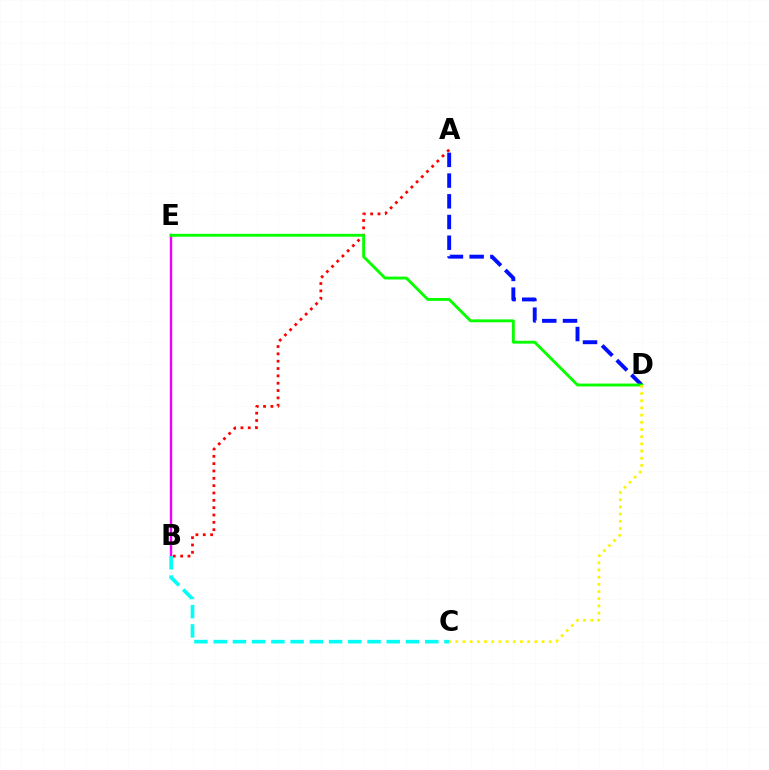{('A', 'B'): [{'color': '#ff0000', 'line_style': 'dotted', 'thickness': 1.99}], ('A', 'D'): [{'color': '#0010ff', 'line_style': 'dashed', 'thickness': 2.81}], ('B', 'E'): [{'color': '#ee00ff', 'line_style': 'solid', 'thickness': 1.72}], ('B', 'C'): [{'color': '#00fff6', 'line_style': 'dashed', 'thickness': 2.61}], ('D', 'E'): [{'color': '#08ff00', 'line_style': 'solid', 'thickness': 2.07}], ('C', 'D'): [{'color': '#fcf500', 'line_style': 'dotted', 'thickness': 1.95}]}